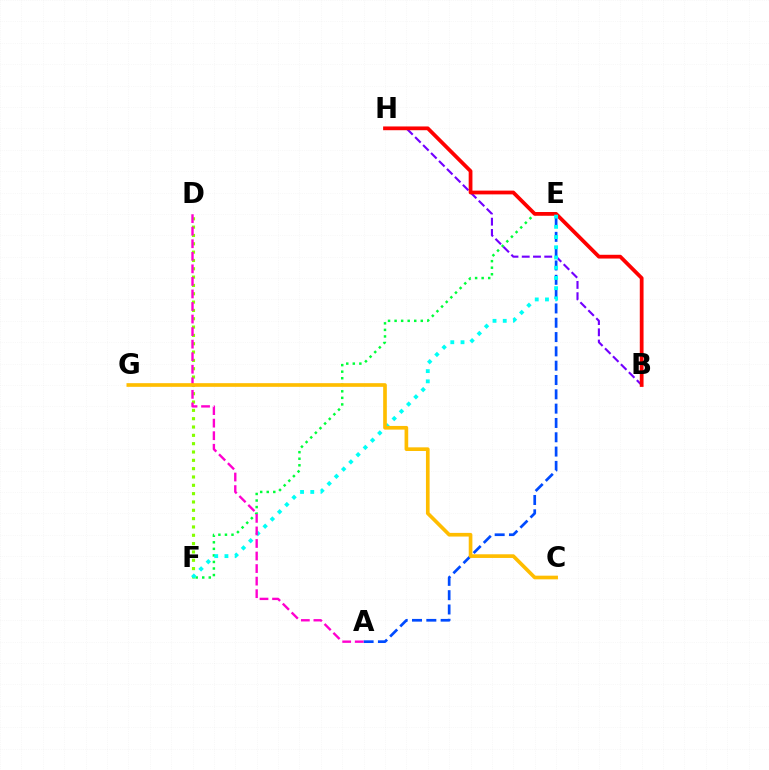{('E', 'F'): [{'color': '#00ff39', 'line_style': 'dotted', 'thickness': 1.78}, {'color': '#00fff6', 'line_style': 'dotted', 'thickness': 2.78}], ('D', 'F'): [{'color': '#84ff00', 'line_style': 'dotted', 'thickness': 2.26}], ('B', 'H'): [{'color': '#7200ff', 'line_style': 'dashed', 'thickness': 1.53}, {'color': '#ff0000', 'line_style': 'solid', 'thickness': 2.71}], ('A', 'E'): [{'color': '#004bff', 'line_style': 'dashed', 'thickness': 1.94}], ('A', 'D'): [{'color': '#ff00cf', 'line_style': 'dashed', 'thickness': 1.7}], ('C', 'G'): [{'color': '#ffbd00', 'line_style': 'solid', 'thickness': 2.64}]}